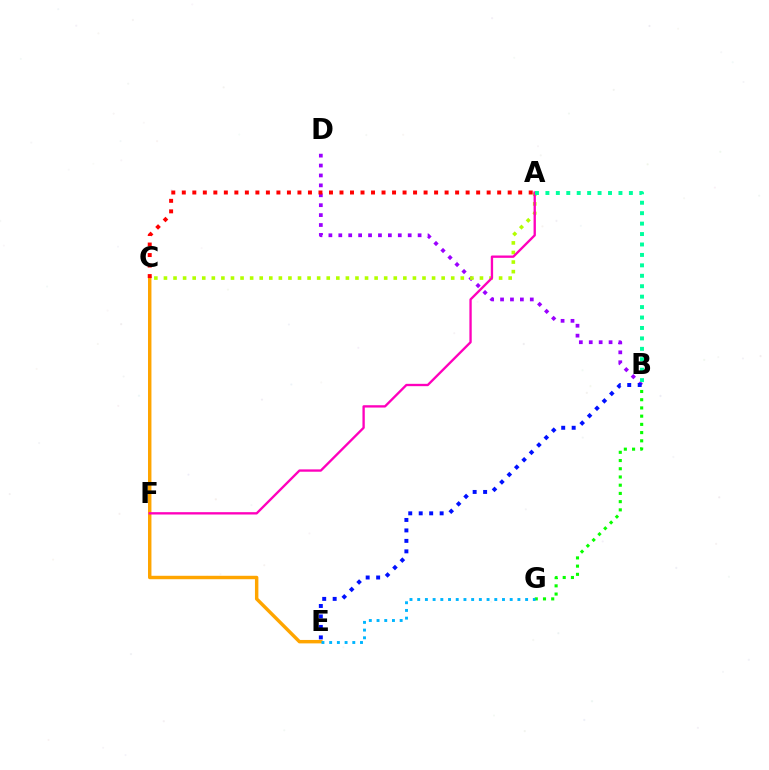{('B', 'G'): [{'color': '#08ff00', 'line_style': 'dotted', 'thickness': 2.23}], ('C', 'E'): [{'color': '#ffa500', 'line_style': 'solid', 'thickness': 2.47}], ('B', 'D'): [{'color': '#9b00ff', 'line_style': 'dotted', 'thickness': 2.69}], ('A', 'C'): [{'color': '#b3ff00', 'line_style': 'dotted', 'thickness': 2.6}, {'color': '#ff0000', 'line_style': 'dotted', 'thickness': 2.86}], ('A', 'F'): [{'color': '#ff00bd', 'line_style': 'solid', 'thickness': 1.68}], ('B', 'E'): [{'color': '#0010ff', 'line_style': 'dotted', 'thickness': 2.84}], ('A', 'B'): [{'color': '#00ff9d', 'line_style': 'dotted', 'thickness': 2.84}], ('E', 'G'): [{'color': '#00b5ff', 'line_style': 'dotted', 'thickness': 2.09}]}